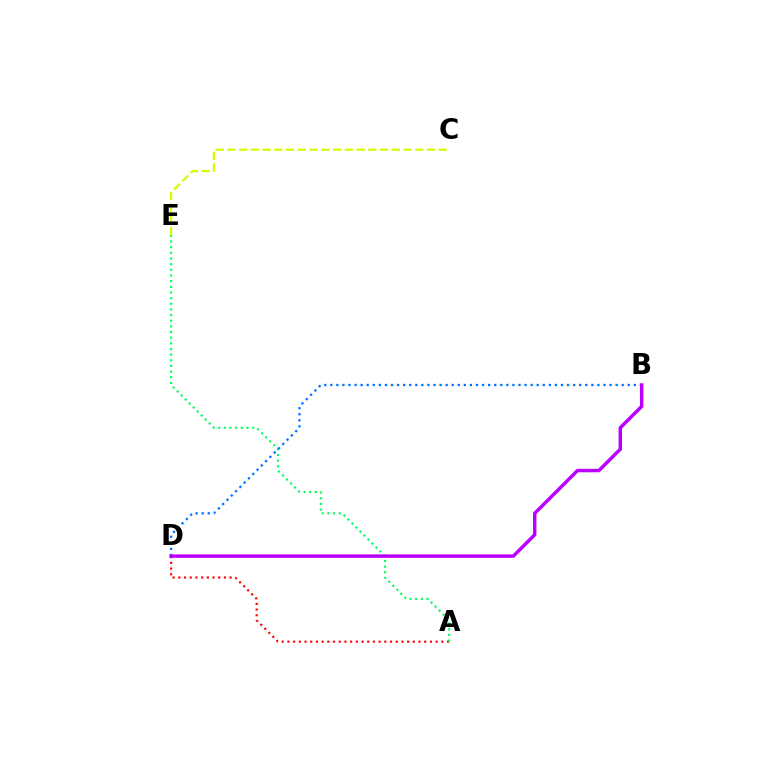{('C', 'E'): [{'color': '#d1ff00', 'line_style': 'dashed', 'thickness': 1.6}], ('A', 'D'): [{'color': '#ff0000', 'line_style': 'dotted', 'thickness': 1.55}], ('A', 'E'): [{'color': '#00ff5c', 'line_style': 'dotted', 'thickness': 1.54}], ('B', 'D'): [{'color': '#0074ff', 'line_style': 'dotted', 'thickness': 1.65}, {'color': '#b900ff', 'line_style': 'solid', 'thickness': 2.49}]}